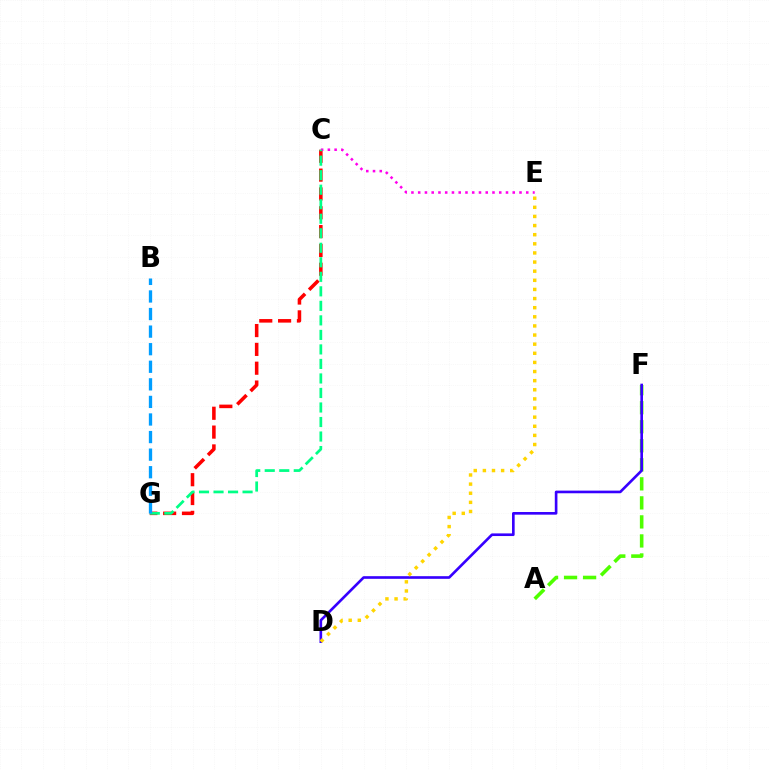{('A', 'F'): [{'color': '#4fff00', 'line_style': 'dashed', 'thickness': 2.59}], ('C', 'G'): [{'color': '#ff0000', 'line_style': 'dashed', 'thickness': 2.56}, {'color': '#00ff86', 'line_style': 'dashed', 'thickness': 1.97}], ('C', 'E'): [{'color': '#ff00ed', 'line_style': 'dotted', 'thickness': 1.83}], ('D', 'F'): [{'color': '#3700ff', 'line_style': 'solid', 'thickness': 1.9}], ('D', 'E'): [{'color': '#ffd500', 'line_style': 'dotted', 'thickness': 2.48}], ('B', 'G'): [{'color': '#009eff', 'line_style': 'dashed', 'thickness': 2.39}]}